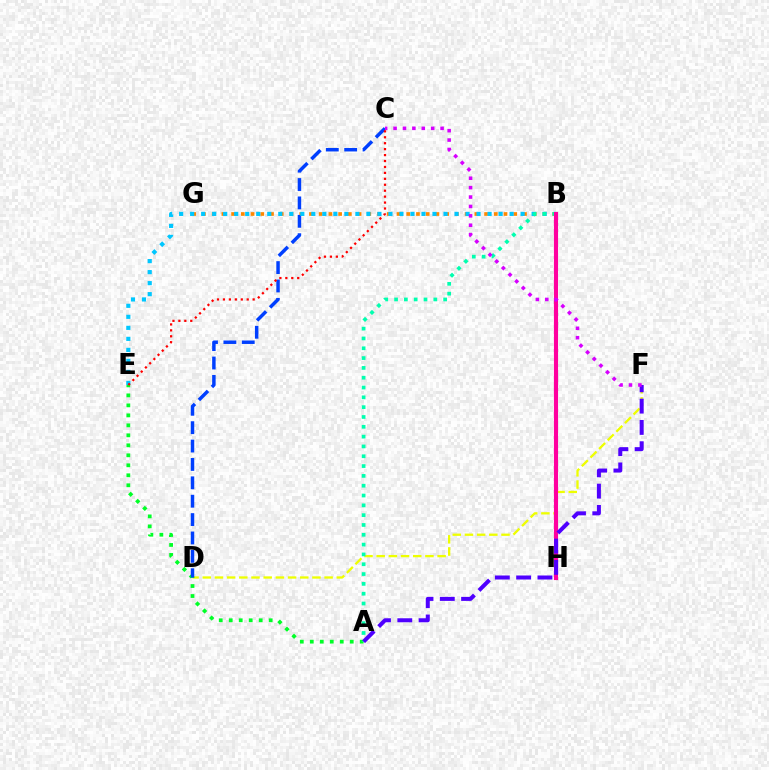{('D', 'F'): [{'color': '#eeff00', 'line_style': 'dashed', 'thickness': 1.66}], ('A', 'E'): [{'color': '#00ff27', 'line_style': 'dotted', 'thickness': 2.71}], ('B', 'G'): [{'color': '#ff8800', 'line_style': 'dotted', 'thickness': 2.64}], ('C', 'D'): [{'color': '#003fff', 'line_style': 'dashed', 'thickness': 2.5}], ('B', 'E'): [{'color': '#00c7ff', 'line_style': 'dotted', 'thickness': 2.99}], ('B', 'H'): [{'color': '#66ff00', 'line_style': 'solid', 'thickness': 1.99}, {'color': '#ff00a0', 'line_style': 'solid', 'thickness': 2.97}], ('A', 'B'): [{'color': '#00ffaf', 'line_style': 'dotted', 'thickness': 2.67}], ('A', 'F'): [{'color': '#4f00ff', 'line_style': 'dashed', 'thickness': 2.89}], ('C', 'E'): [{'color': '#ff0000', 'line_style': 'dotted', 'thickness': 1.61}], ('C', 'F'): [{'color': '#d600ff', 'line_style': 'dotted', 'thickness': 2.56}]}